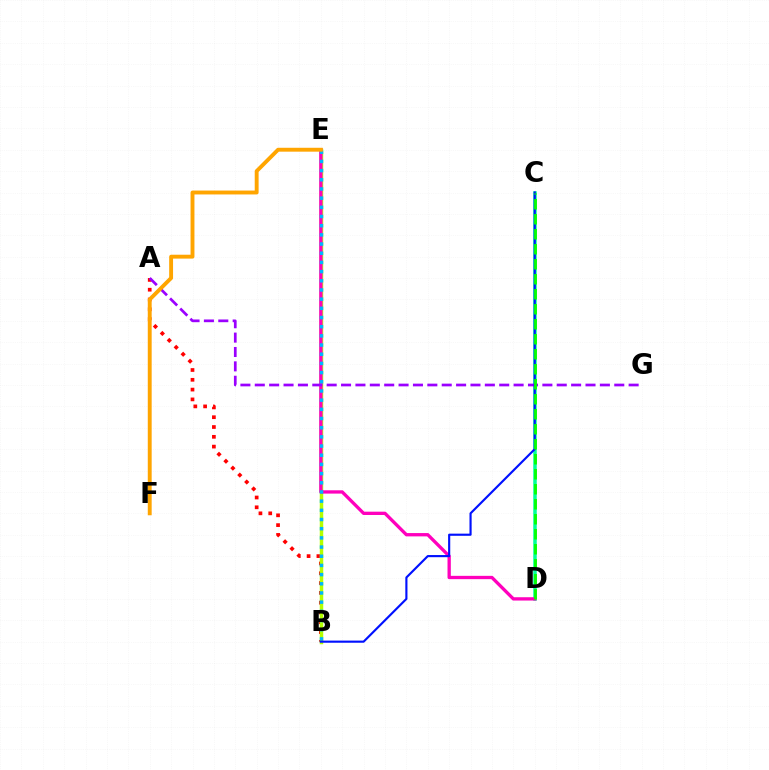{('A', 'B'): [{'color': '#ff0000', 'line_style': 'dotted', 'thickness': 2.66}], ('B', 'E'): [{'color': '#b3ff00', 'line_style': 'solid', 'thickness': 2.51}, {'color': '#00b5ff', 'line_style': 'dotted', 'thickness': 2.49}], ('C', 'D'): [{'color': '#00ff9d', 'line_style': 'solid', 'thickness': 2.52}, {'color': '#08ff00', 'line_style': 'dashed', 'thickness': 2.04}], ('D', 'E'): [{'color': '#ff00bd', 'line_style': 'solid', 'thickness': 2.39}], ('A', 'G'): [{'color': '#9b00ff', 'line_style': 'dashed', 'thickness': 1.95}], ('E', 'F'): [{'color': '#ffa500', 'line_style': 'solid', 'thickness': 2.8}], ('B', 'C'): [{'color': '#0010ff', 'line_style': 'solid', 'thickness': 1.55}]}